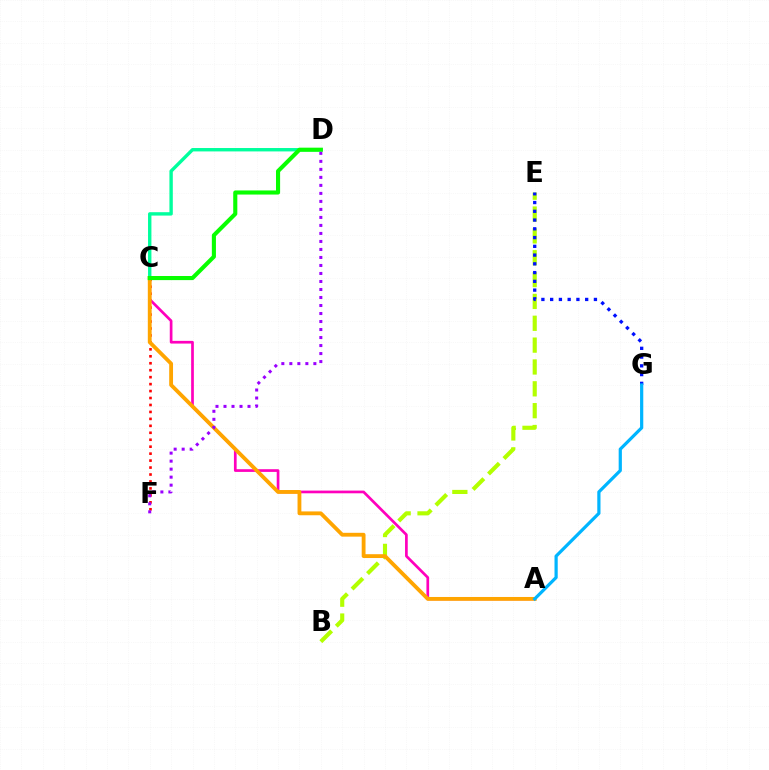{('C', 'F'): [{'color': '#ff0000', 'line_style': 'dotted', 'thickness': 1.89}], ('C', 'D'): [{'color': '#00ff9d', 'line_style': 'solid', 'thickness': 2.44}, {'color': '#08ff00', 'line_style': 'solid', 'thickness': 2.95}], ('B', 'E'): [{'color': '#b3ff00', 'line_style': 'dashed', 'thickness': 2.97}], ('A', 'C'): [{'color': '#ff00bd', 'line_style': 'solid', 'thickness': 1.94}, {'color': '#ffa500', 'line_style': 'solid', 'thickness': 2.76}], ('E', 'G'): [{'color': '#0010ff', 'line_style': 'dotted', 'thickness': 2.38}], ('A', 'G'): [{'color': '#00b5ff', 'line_style': 'solid', 'thickness': 2.31}], ('D', 'F'): [{'color': '#9b00ff', 'line_style': 'dotted', 'thickness': 2.18}]}